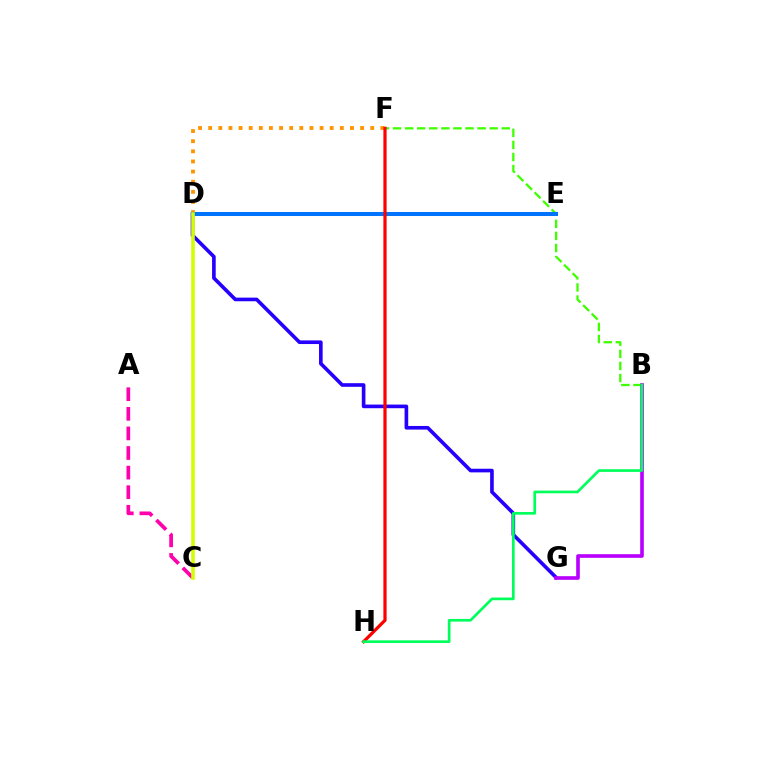{('D', 'F'): [{'color': '#ff9400', 'line_style': 'dotted', 'thickness': 2.75}], ('D', 'E'): [{'color': '#00fff6', 'line_style': 'dashed', 'thickness': 1.59}, {'color': '#0074ff', 'line_style': 'solid', 'thickness': 2.89}], ('D', 'G'): [{'color': '#2500ff', 'line_style': 'solid', 'thickness': 2.62}], ('B', 'F'): [{'color': '#3dff00', 'line_style': 'dashed', 'thickness': 1.64}], ('A', 'C'): [{'color': '#ff00ac', 'line_style': 'dashed', 'thickness': 2.66}], ('F', 'H'): [{'color': '#ff0000', 'line_style': 'solid', 'thickness': 2.32}], ('B', 'G'): [{'color': '#b900ff', 'line_style': 'solid', 'thickness': 2.62}], ('C', 'D'): [{'color': '#d1ff00', 'line_style': 'solid', 'thickness': 2.58}], ('B', 'H'): [{'color': '#00ff5c', 'line_style': 'solid', 'thickness': 1.93}]}